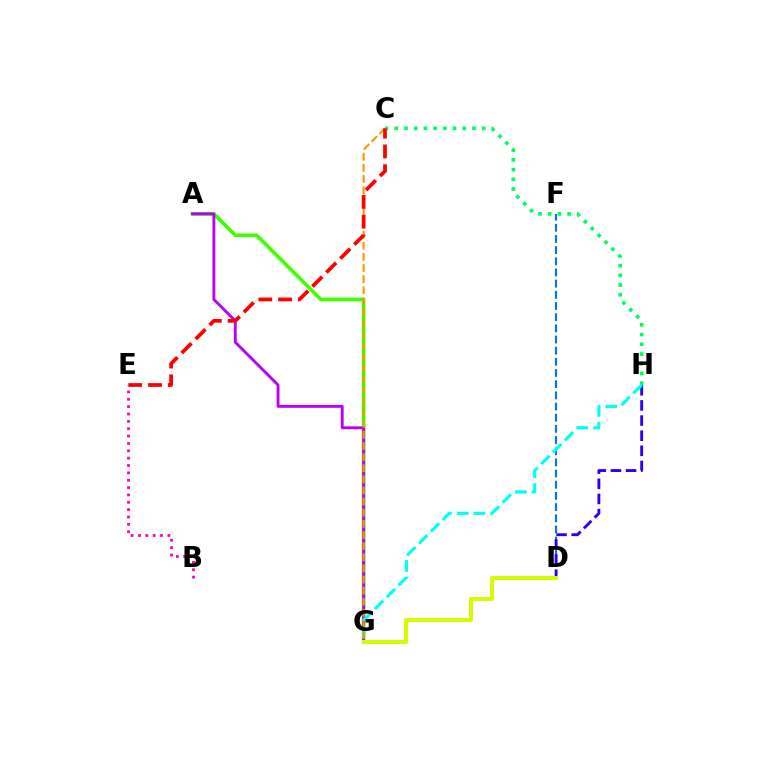{('A', 'G'): [{'color': '#3dff00', 'line_style': 'solid', 'thickness': 2.63}, {'color': '#b900ff', 'line_style': 'solid', 'thickness': 2.06}], ('C', 'H'): [{'color': '#00ff5c', 'line_style': 'dotted', 'thickness': 2.64}], ('D', 'F'): [{'color': '#0074ff', 'line_style': 'dashed', 'thickness': 1.52}], ('D', 'H'): [{'color': '#2500ff', 'line_style': 'dashed', 'thickness': 2.06}], ('G', 'H'): [{'color': '#00fff6', 'line_style': 'dashed', 'thickness': 2.28}], ('C', 'G'): [{'color': '#ff9400', 'line_style': 'dashed', 'thickness': 1.51}], ('C', 'E'): [{'color': '#ff0000', 'line_style': 'dashed', 'thickness': 2.69}], ('D', 'G'): [{'color': '#d1ff00', 'line_style': 'solid', 'thickness': 2.88}], ('B', 'E'): [{'color': '#ff00ac', 'line_style': 'dotted', 'thickness': 2.0}]}